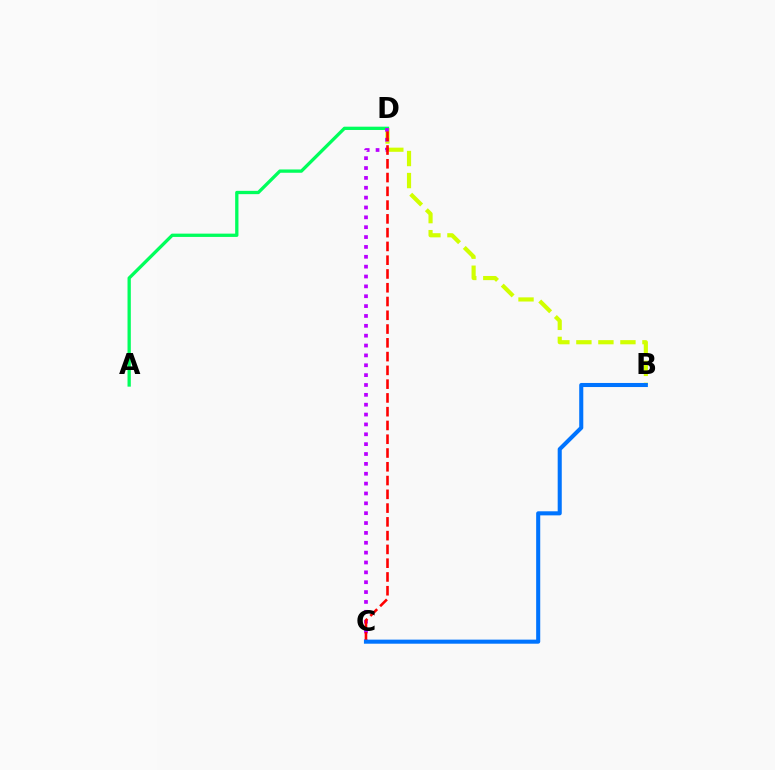{('A', 'D'): [{'color': '#00ff5c', 'line_style': 'solid', 'thickness': 2.37}], ('B', 'D'): [{'color': '#d1ff00', 'line_style': 'dashed', 'thickness': 2.99}], ('C', 'D'): [{'color': '#b900ff', 'line_style': 'dotted', 'thickness': 2.68}, {'color': '#ff0000', 'line_style': 'dashed', 'thickness': 1.87}], ('B', 'C'): [{'color': '#0074ff', 'line_style': 'solid', 'thickness': 2.93}]}